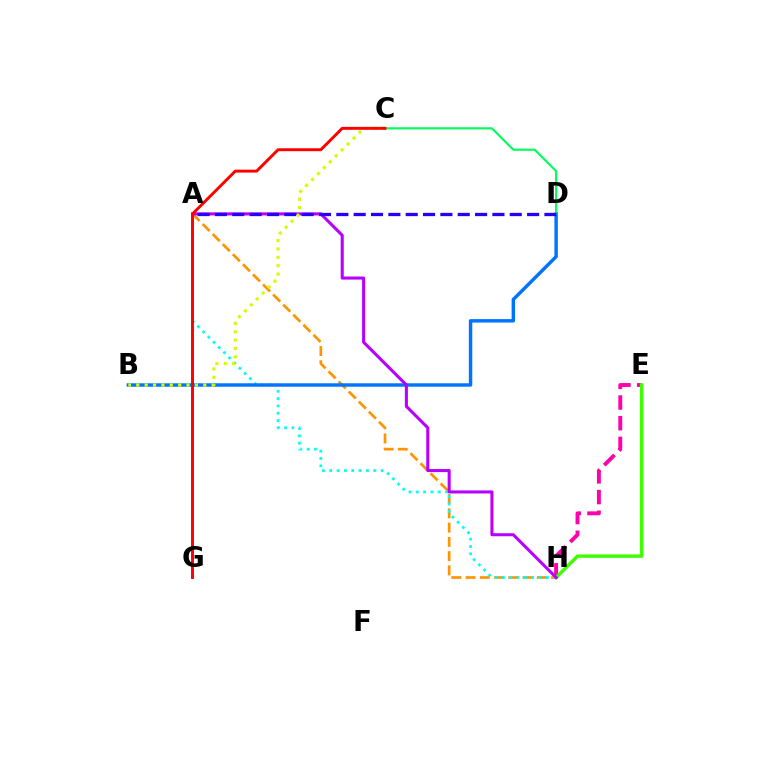{('A', 'H'): [{'color': '#ff9400', 'line_style': 'dashed', 'thickness': 1.94}, {'color': '#00fff6', 'line_style': 'dotted', 'thickness': 1.99}, {'color': '#b900ff', 'line_style': 'solid', 'thickness': 2.21}], ('B', 'D'): [{'color': '#0074ff', 'line_style': 'solid', 'thickness': 2.47}], ('E', 'H'): [{'color': '#ff00ac', 'line_style': 'dashed', 'thickness': 2.81}, {'color': '#3dff00', 'line_style': 'solid', 'thickness': 2.48}], ('C', 'D'): [{'color': '#00ff5c', 'line_style': 'solid', 'thickness': 1.55}], ('A', 'D'): [{'color': '#2500ff', 'line_style': 'dashed', 'thickness': 2.36}], ('B', 'C'): [{'color': '#d1ff00', 'line_style': 'dotted', 'thickness': 2.28}], ('C', 'G'): [{'color': '#ff0000', 'line_style': 'solid', 'thickness': 2.11}]}